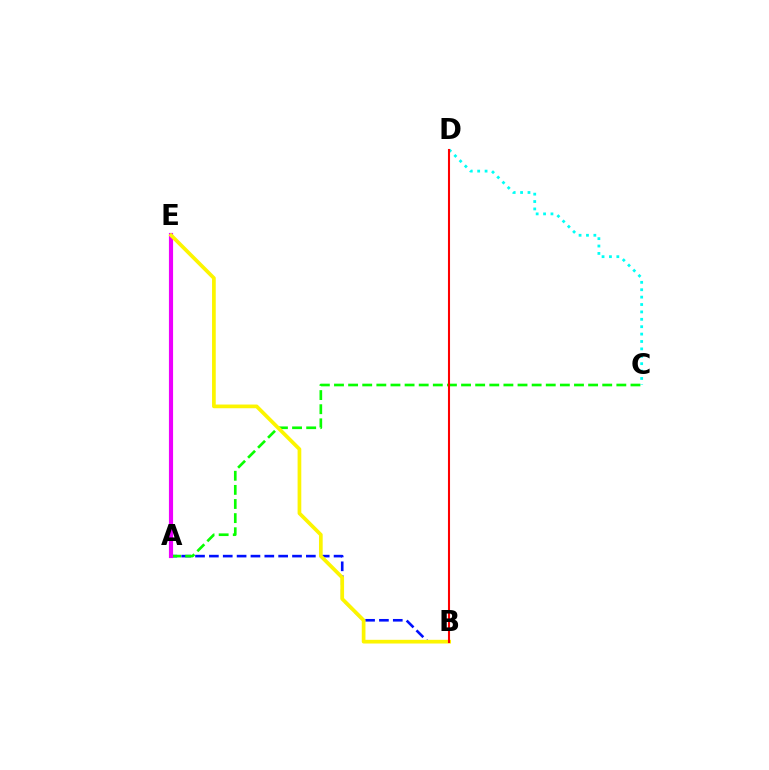{('A', 'B'): [{'color': '#0010ff', 'line_style': 'dashed', 'thickness': 1.88}], ('A', 'C'): [{'color': '#08ff00', 'line_style': 'dashed', 'thickness': 1.92}], ('A', 'E'): [{'color': '#ee00ff', 'line_style': 'solid', 'thickness': 2.99}], ('B', 'E'): [{'color': '#fcf500', 'line_style': 'solid', 'thickness': 2.67}], ('C', 'D'): [{'color': '#00fff6', 'line_style': 'dotted', 'thickness': 2.01}], ('B', 'D'): [{'color': '#ff0000', 'line_style': 'solid', 'thickness': 1.5}]}